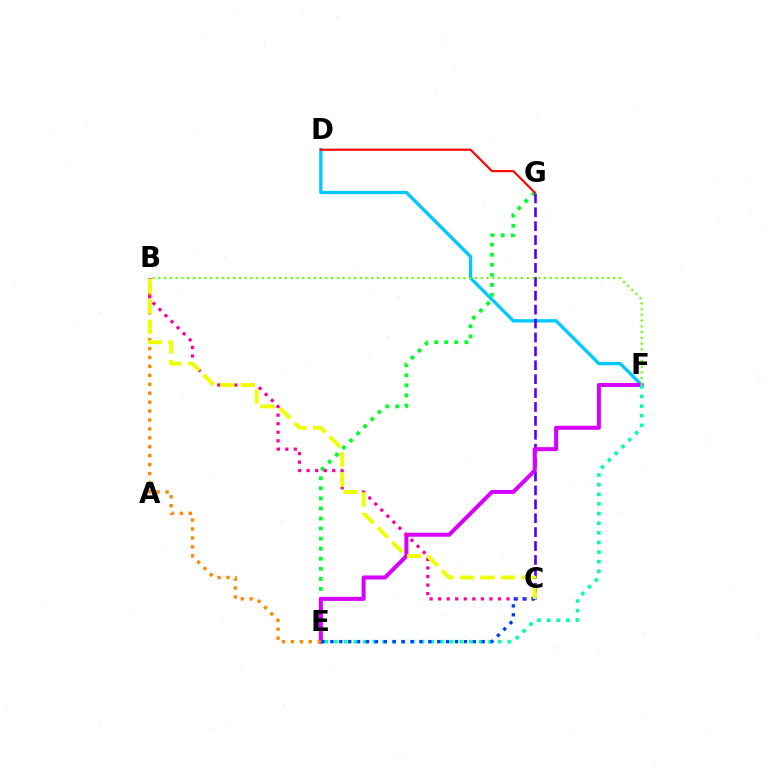{('D', 'F'): [{'color': '#00c7ff', 'line_style': 'solid', 'thickness': 2.37}], ('E', 'G'): [{'color': '#00ff27', 'line_style': 'dotted', 'thickness': 2.73}], ('C', 'G'): [{'color': '#4f00ff', 'line_style': 'dashed', 'thickness': 1.89}], ('E', 'F'): [{'color': '#d600ff', 'line_style': 'solid', 'thickness': 2.9}, {'color': '#00ffaf', 'line_style': 'dotted', 'thickness': 2.62}], ('B', 'E'): [{'color': '#ff8800', 'line_style': 'dotted', 'thickness': 2.43}], ('B', 'C'): [{'color': '#ff00a0', 'line_style': 'dotted', 'thickness': 2.32}, {'color': '#eeff00', 'line_style': 'dashed', 'thickness': 2.79}], ('C', 'E'): [{'color': '#003fff', 'line_style': 'dotted', 'thickness': 2.42}], ('B', 'F'): [{'color': '#66ff00', 'line_style': 'dotted', 'thickness': 1.56}], ('D', 'G'): [{'color': '#ff0000', 'line_style': 'solid', 'thickness': 1.53}]}